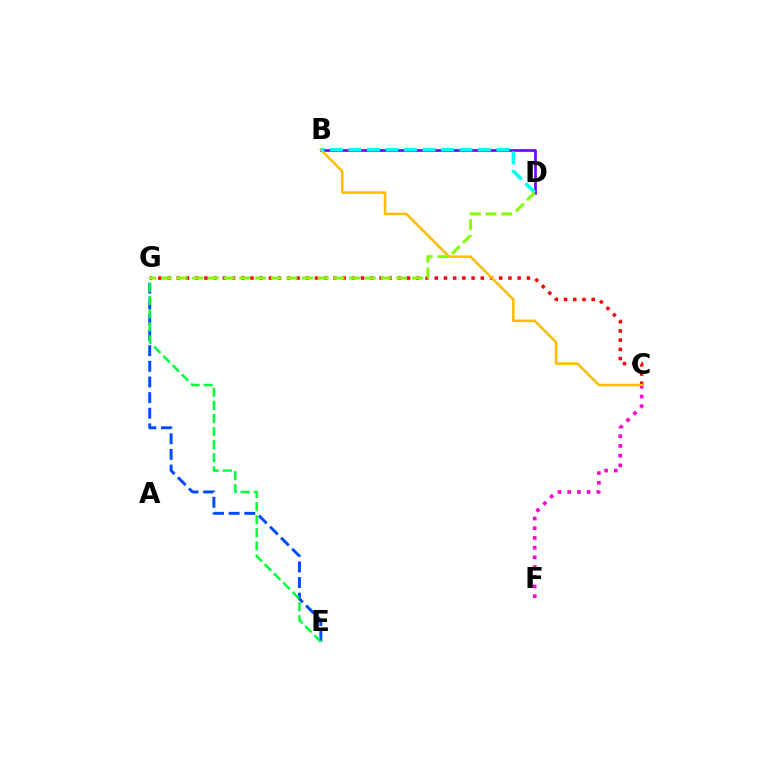{('C', 'G'): [{'color': '#ff0000', 'line_style': 'dotted', 'thickness': 2.5}], ('E', 'G'): [{'color': '#004bff', 'line_style': 'dashed', 'thickness': 2.12}, {'color': '#00ff39', 'line_style': 'dashed', 'thickness': 1.78}], ('B', 'D'): [{'color': '#7200ff', 'line_style': 'solid', 'thickness': 1.93}, {'color': '#00fff6', 'line_style': 'dashed', 'thickness': 2.51}], ('C', 'F'): [{'color': '#ff00cf', 'line_style': 'dotted', 'thickness': 2.64}], ('B', 'C'): [{'color': '#ffbd00', 'line_style': 'solid', 'thickness': 1.82}], ('D', 'G'): [{'color': '#84ff00', 'line_style': 'dashed', 'thickness': 2.13}]}